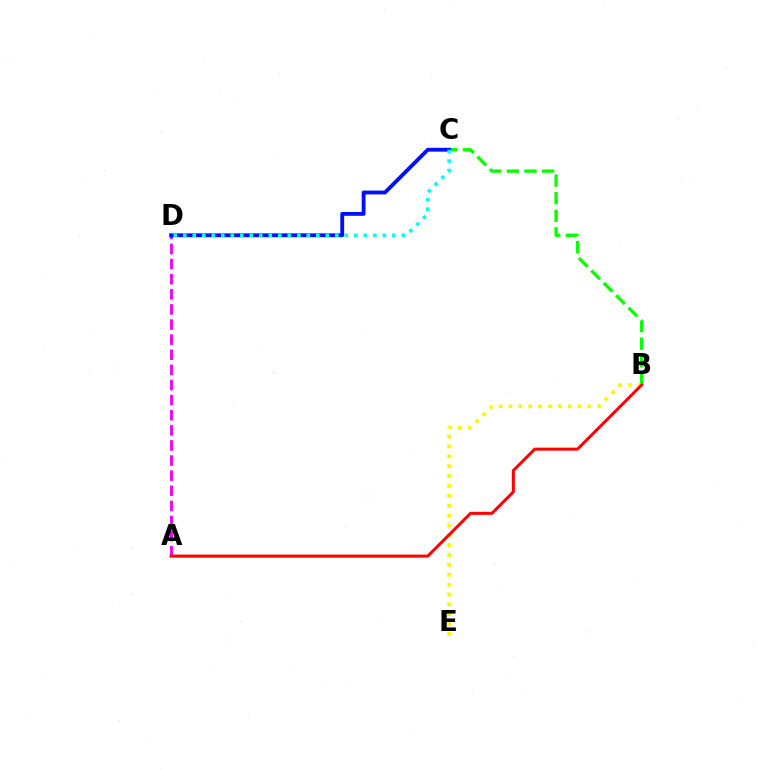{('B', 'C'): [{'color': '#08ff00', 'line_style': 'dashed', 'thickness': 2.39}], ('A', 'D'): [{'color': '#ee00ff', 'line_style': 'dashed', 'thickness': 2.05}], ('C', 'D'): [{'color': '#0010ff', 'line_style': 'solid', 'thickness': 2.76}, {'color': '#00fff6', 'line_style': 'dotted', 'thickness': 2.58}], ('B', 'E'): [{'color': '#fcf500', 'line_style': 'dotted', 'thickness': 2.68}], ('A', 'B'): [{'color': '#ff0000', 'line_style': 'solid', 'thickness': 2.17}]}